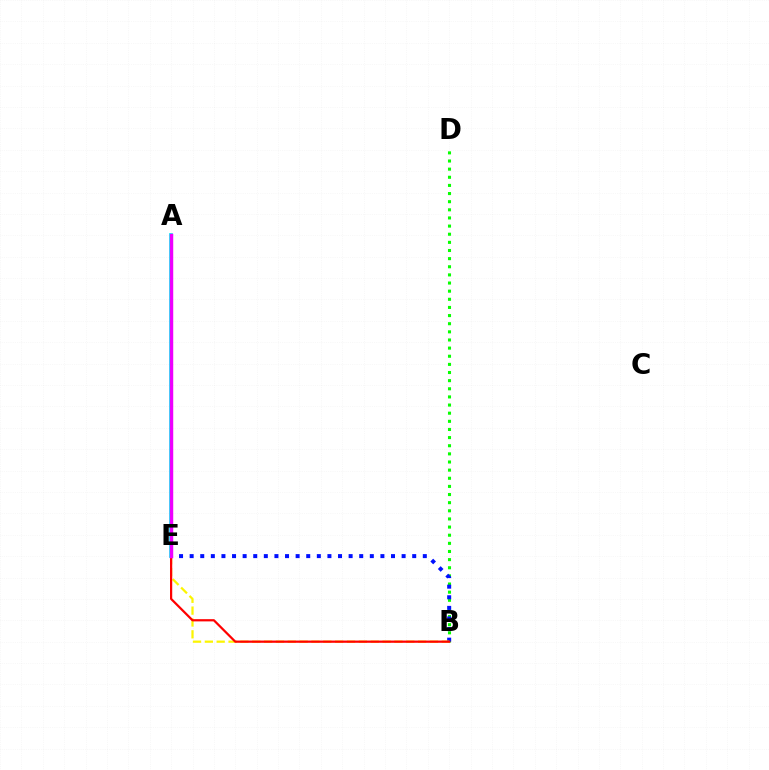{('A', 'E'): [{'color': '#00fff6', 'line_style': 'solid', 'thickness': 2.71}, {'color': '#ee00ff', 'line_style': 'solid', 'thickness': 2.49}], ('B', 'D'): [{'color': '#08ff00', 'line_style': 'dotted', 'thickness': 2.21}], ('B', 'E'): [{'color': '#0010ff', 'line_style': 'dotted', 'thickness': 2.88}, {'color': '#fcf500', 'line_style': 'dashed', 'thickness': 1.61}, {'color': '#ff0000', 'line_style': 'solid', 'thickness': 1.6}]}